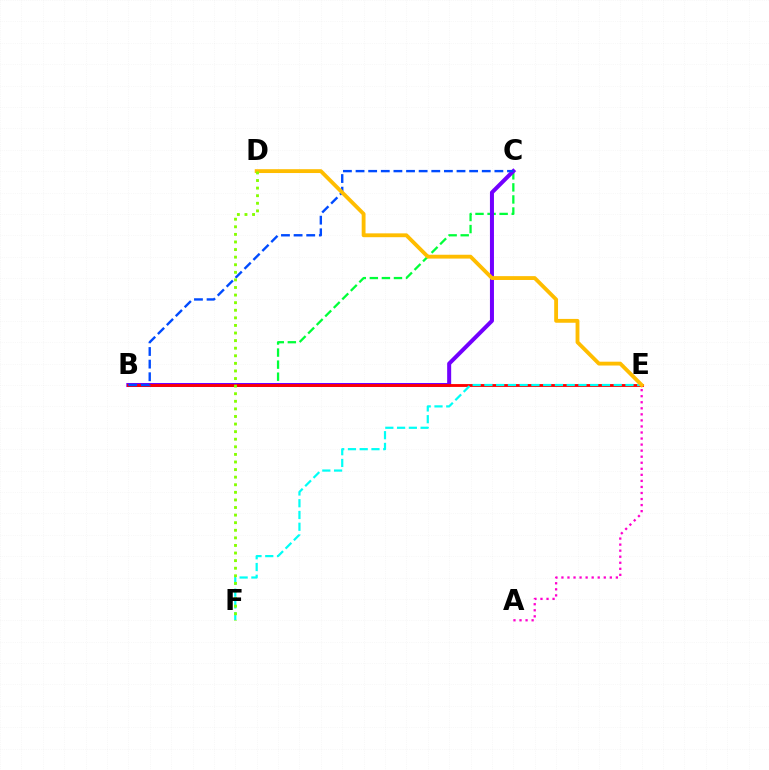{('B', 'C'): [{'color': '#00ff39', 'line_style': 'dashed', 'thickness': 1.64}, {'color': '#7200ff', 'line_style': 'solid', 'thickness': 2.89}, {'color': '#004bff', 'line_style': 'dashed', 'thickness': 1.71}], ('B', 'E'): [{'color': '#ff0000', 'line_style': 'solid', 'thickness': 2.05}], ('E', 'F'): [{'color': '#00fff6', 'line_style': 'dashed', 'thickness': 1.6}], ('A', 'E'): [{'color': '#ff00cf', 'line_style': 'dotted', 'thickness': 1.64}], ('D', 'E'): [{'color': '#ffbd00', 'line_style': 'solid', 'thickness': 2.77}], ('D', 'F'): [{'color': '#84ff00', 'line_style': 'dotted', 'thickness': 2.06}]}